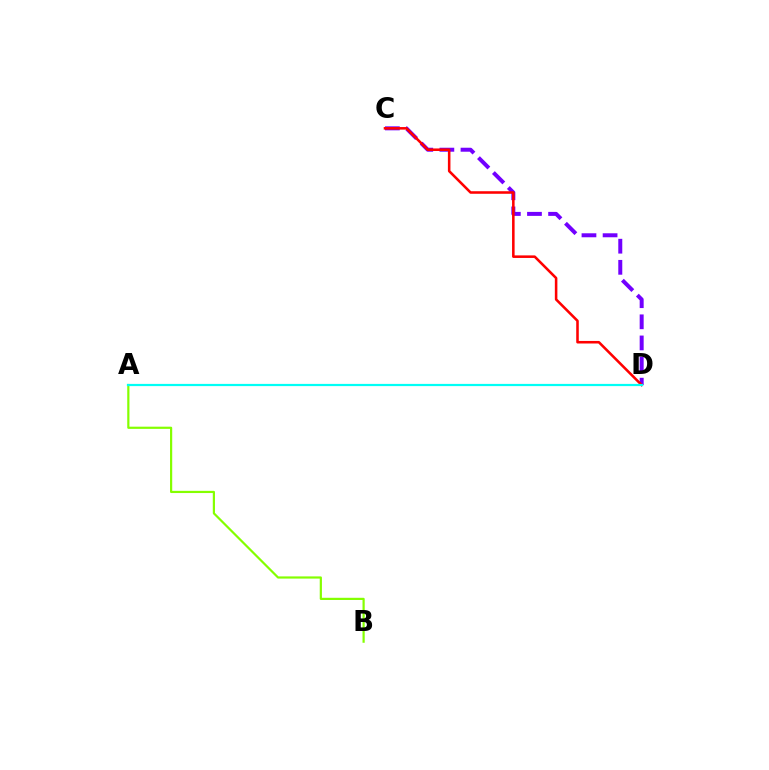{('C', 'D'): [{'color': '#7200ff', 'line_style': 'dashed', 'thickness': 2.87}, {'color': '#ff0000', 'line_style': 'solid', 'thickness': 1.84}], ('A', 'B'): [{'color': '#84ff00', 'line_style': 'solid', 'thickness': 1.58}], ('A', 'D'): [{'color': '#00fff6', 'line_style': 'solid', 'thickness': 1.59}]}